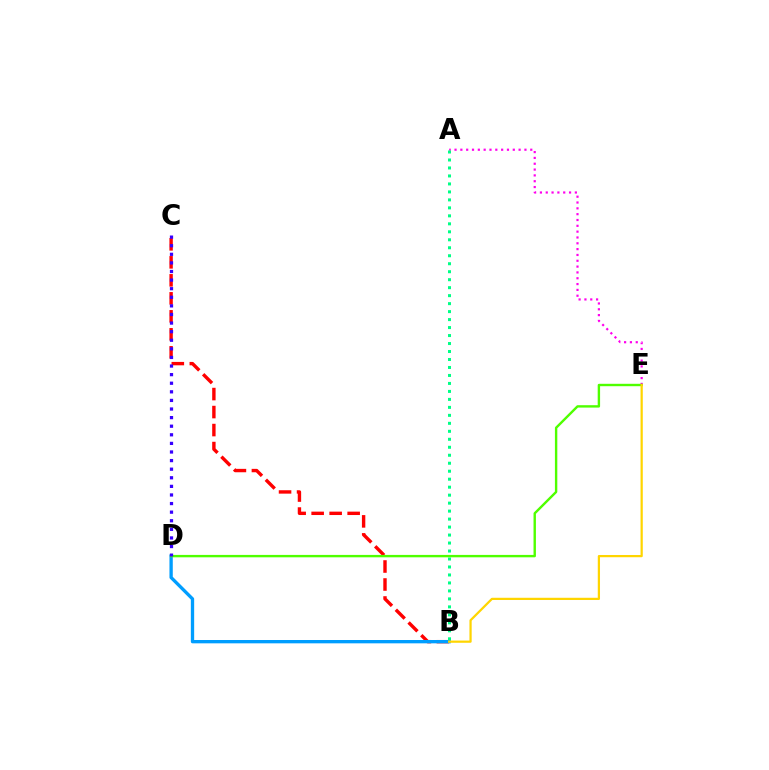{('A', 'E'): [{'color': '#ff00ed', 'line_style': 'dotted', 'thickness': 1.58}], ('B', 'C'): [{'color': '#ff0000', 'line_style': 'dashed', 'thickness': 2.44}], ('B', 'D'): [{'color': '#009eff', 'line_style': 'solid', 'thickness': 2.39}], ('A', 'B'): [{'color': '#00ff86', 'line_style': 'dotted', 'thickness': 2.17}], ('D', 'E'): [{'color': '#4fff00', 'line_style': 'solid', 'thickness': 1.73}], ('B', 'E'): [{'color': '#ffd500', 'line_style': 'solid', 'thickness': 1.61}], ('C', 'D'): [{'color': '#3700ff', 'line_style': 'dotted', 'thickness': 2.34}]}